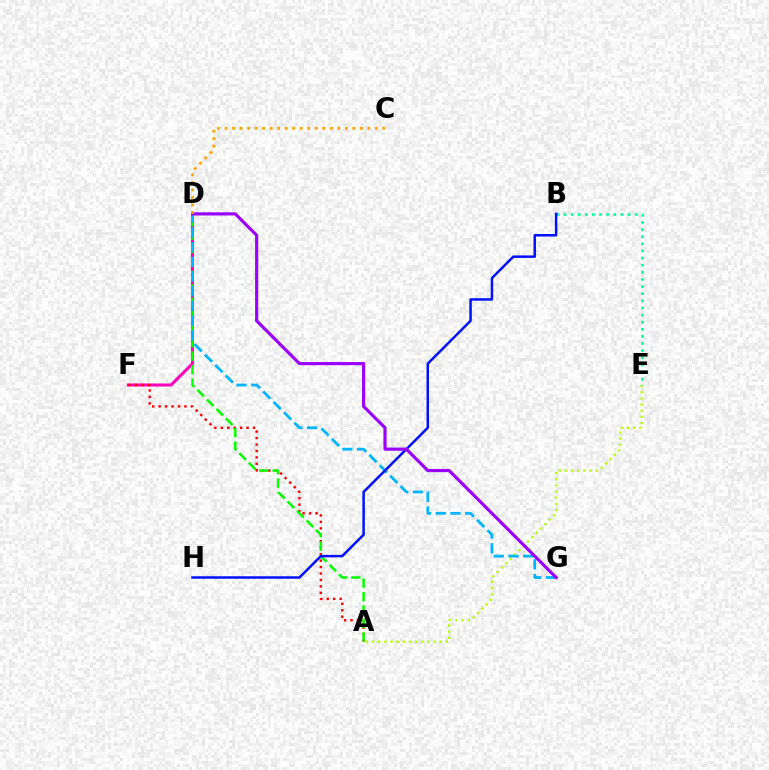{('D', 'F'): [{'color': '#ff00bd', 'line_style': 'solid', 'thickness': 2.19}], ('A', 'F'): [{'color': '#ff0000', 'line_style': 'dotted', 'thickness': 1.75}], ('A', 'D'): [{'color': '#08ff00', 'line_style': 'dashed', 'thickness': 1.83}], ('A', 'E'): [{'color': '#b3ff00', 'line_style': 'dotted', 'thickness': 1.67}], ('B', 'E'): [{'color': '#00ff9d', 'line_style': 'dotted', 'thickness': 1.94}], ('D', 'G'): [{'color': '#00b5ff', 'line_style': 'dashed', 'thickness': 2.0}, {'color': '#9b00ff', 'line_style': 'solid', 'thickness': 2.27}], ('B', 'H'): [{'color': '#0010ff', 'line_style': 'solid', 'thickness': 1.8}], ('C', 'D'): [{'color': '#ffa500', 'line_style': 'dotted', 'thickness': 2.04}]}